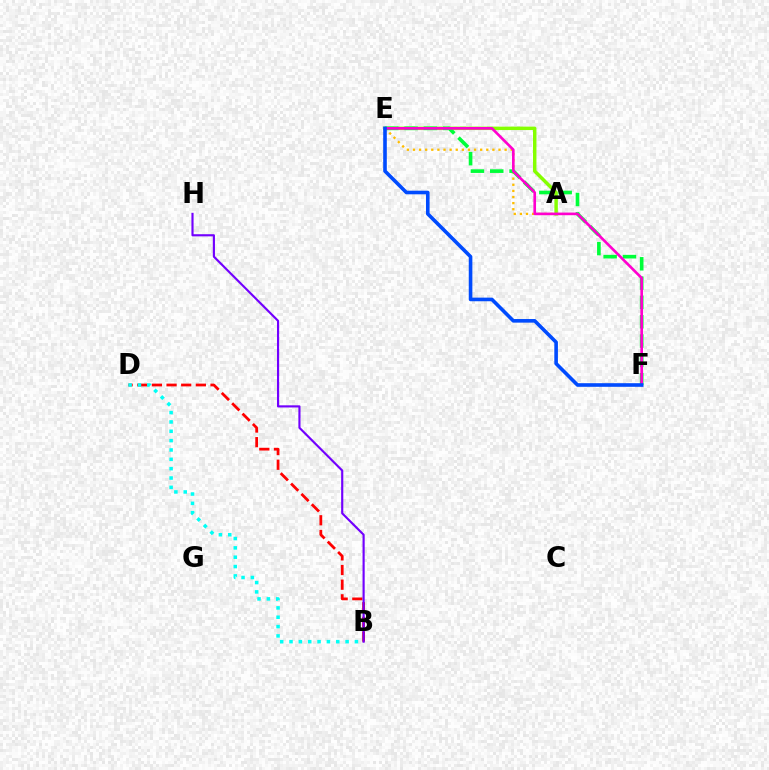{('A', 'E'): [{'color': '#84ff00', 'line_style': 'solid', 'thickness': 2.48}, {'color': '#ffbd00', 'line_style': 'dotted', 'thickness': 1.66}], ('E', 'F'): [{'color': '#00ff39', 'line_style': 'dashed', 'thickness': 2.62}, {'color': '#ff00cf', 'line_style': 'solid', 'thickness': 1.9}, {'color': '#004bff', 'line_style': 'solid', 'thickness': 2.6}], ('B', 'D'): [{'color': '#ff0000', 'line_style': 'dashed', 'thickness': 1.99}, {'color': '#00fff6', 'line_style': 'dotted', 'thickness': 2.54}], ('B', 'H'): [{'color': '#7200ff', 'line_style': 'solid', 'thickness': 1.54}]}